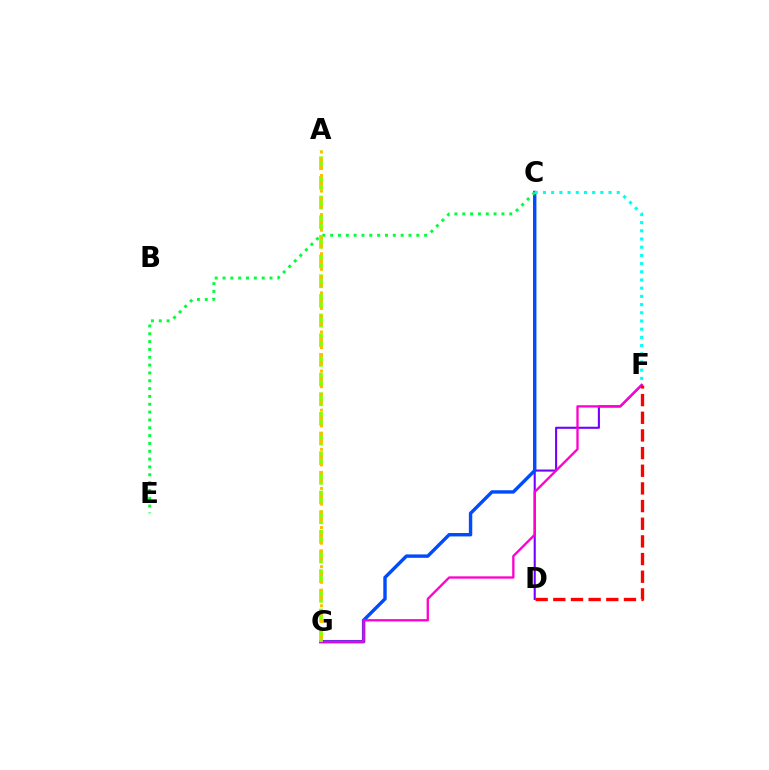{('D', 'F'): [{'color': '#7200ff', 'line_style': 'solid', 'thickness': 1.5}, {'color': '#ff0000', 'line_style': 'dashed', 'thickness': 2.4}], ('C', 'G'): [{'color': '#004bff', 'line_style': 'solid', 'thickness': 2.45}], ('C', 'E'): [{'color': '#00ff39', 'line_style': 'dotted', 'thickness': 2.13}], ('F', 'G'): [{'color': '#ff00cf', 'line_style': 'solid', 'thickness': 1.66}], ('C', 'F'): [{'color': '#00fff6', 'line_style': 'dotted', 'thickness': 2.23}], ('A', 'G'): [{'color': '#84ff00', 'line_style': 'dashed', 'thickness': 2.67}, {'color': '#ffbd00', 'line_style': 'dotted', 'thickness': 2.13}]}